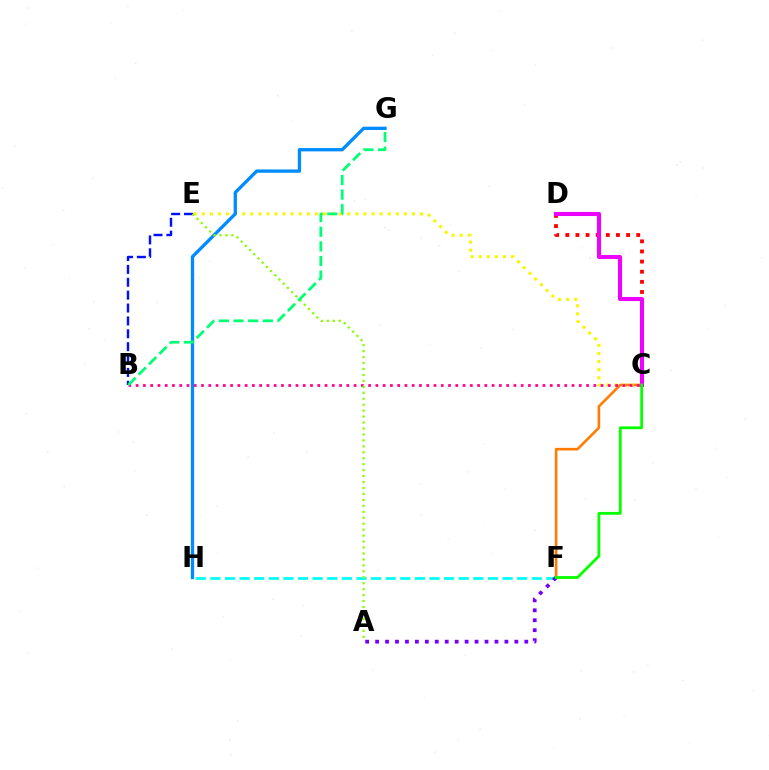{('C', 'F'): [{'color': '#ff7c00', 'line_style': 'solid', 'thickness': 1.88}, {'color': '#08ff00', 'line_style': 'solid', 'thickness': 2.03}], ('C', 'E'): [{'color': '#fcf500', 'line_style': 'dotted', 'thickness': 2.2}], ('B', 'C'): [{'color': '#ff0094', 'line_style': 'dotted', 'thickness': 1.97}], ('C', 'D'): [{'color': '#ff0000', 'line_style': 'dotted', 'thickness': 2.75}, {'color': '#ee00ff', 'line_style': 'solid', 'thickness': 2.94}], ('F', 'H'): [{'color': '#00fff6', 'line_style': 'dashed', 'thickness': 1.98}], ('G', 'H'): [{'color': '#008cff', 'line_style': 'solid', 'thickness': 2.38}], ('B', 'E'): [{'color': '#0010ff', 'line_style': 'dashed', 'thickness': 1.75}], ('A', 'E'): [{'color': '#84ff00', 'line_style': 'dotted', 'thickness': 1.62}], ('A', 'F'): [{'color': '#7200ff', 'line_style': 'dotted', 'thickness': 2.7}], ('B', 'G'): [{'color': '#00ff74', 'line_style': 'dashed', 'thickness': 1.99}]}